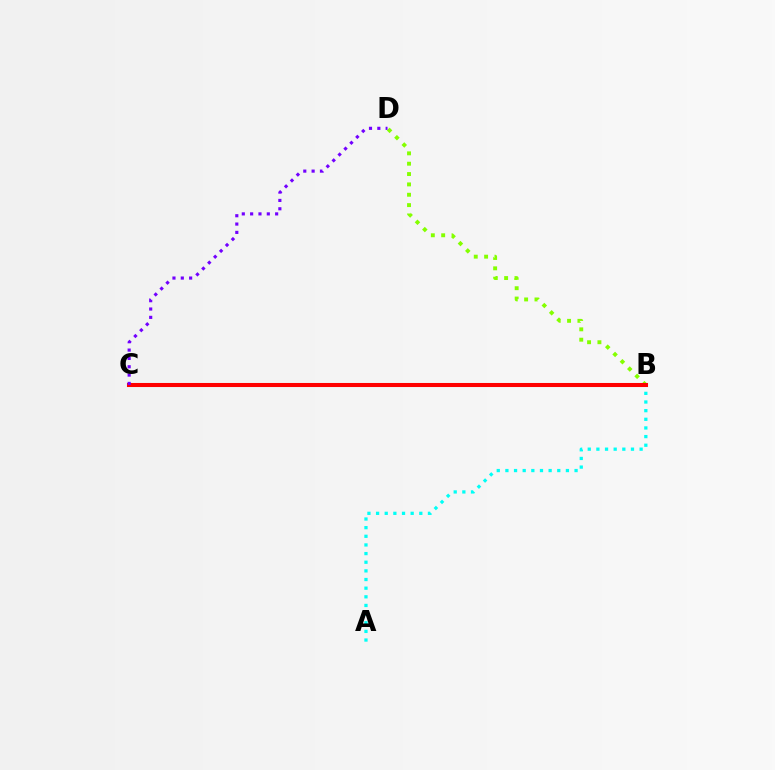{('B', 'D'): [{'color': '#84ff00', 'line_style': 'dotted', 'thickness': 2.81}], ('A', 'B'): [{'color': '#00fff6', 'line_style': 'dotted', 'thickness': 2.35}], ('B', 'C'): [{'color': '#ff0000', 'line_style': 'solid', 'thickness': 2.92}], ('C', 'D'): [{'color': '#7200ff', 'line_style': 'dotted', 'thickness': 2.26}]}